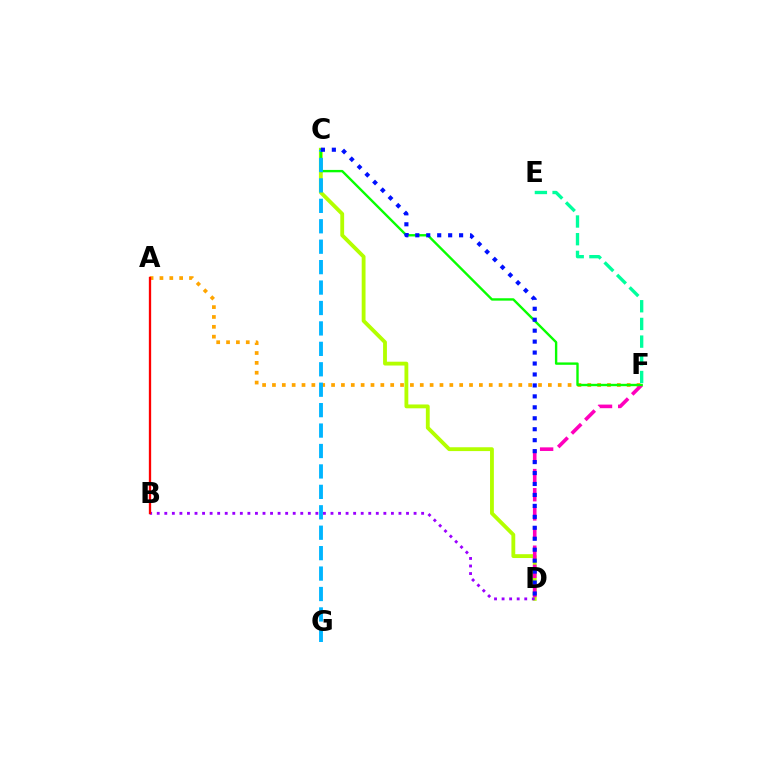{('C', 'D'): [{'color': '#b3ff00', 'line_style': 'solid', 'thickness': 2.76}, {'color': '#0010ff', 'line_style': 'dotted', 'thickness': 2.98}], ('A', 'F'): [{'color': '#ffa500', 'line_style': 'dotted', 'thickness': 2.68}], ('D', 'F'): [{'color': '#ff00bd', 'line_style': 'dashed', 'thickness': 2.6}], ('B', 'D'): [{'color': '#9b00ff', 'line_style': 'dotted', 'thickness': 2.05}], ('C', 'F'): [{'color': '#08ff00', 'line_style': 'solid', 'thickness': 1.71}], ('C', 'G'): [{'color': '#00b5ff', 'line_style': 'dashed', 'thickness': 2.78}], ('E', 'F'): [{'color': '#00ff9d', 'line_style': 'dashed', 'thickness': 2.4}], ('A', 'B'): [{'color': '#ff0000', 'line_style': 'solid', 'thickness': 1.66}]}